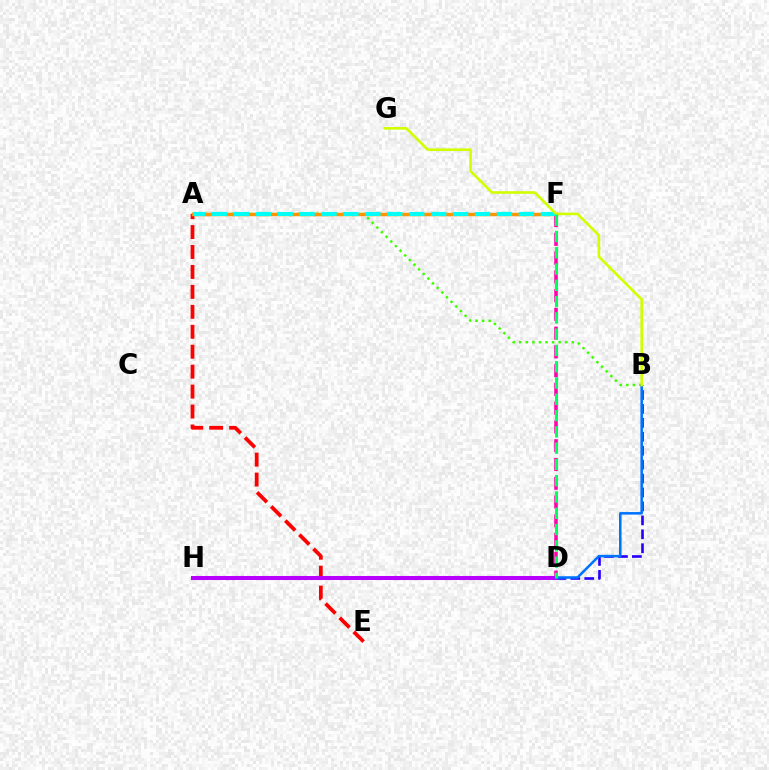{('A', 'B'): [{'color': '#3dff00', 'line_style': 'dotted', 'thickness': 1.78}], ('A', 'E'): [{'color': '#ff0000', 'line_style': 'dashed', 'thickness': 2.71}], ('B', 'D'): [{'color': '#2500ff', 'line_style': 'dashed', 'thickness': 1.89}, {'color': '#0074ff', 'line_style': 'solid', 'thickness': 1.83}], ('A', 'F'): [{'color': '#ff9400', 'line_style': 'solid', 'thickness': 2.5}, {'color': '#00fff6', 'line_style': 'dashed', 'thickness': 2.98}], ('D', 'F'): [{'color': '#ff00ac', 'line_style': 'dashed', 'thickness': 2.55}, {'color': '#00ff5c', 'line_style': 'dashed', 'thickness': 2.21}], ('D', 'H'): [{'color': '#b900ff', 'line_style': 'solid', 'thickness': 2.9}], ('B', 'G'): [{'color': '#d1ff00', 'line_style': 'solid', 'thickness': 1.88}]}